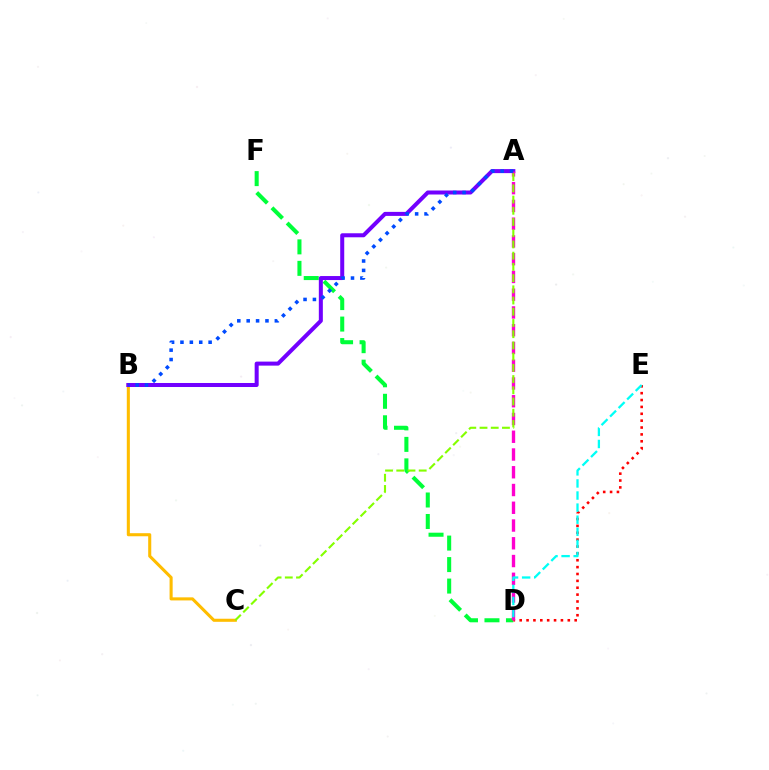{('D', 'F'): [{'color': '#00ff39', 'line_style': 'dashed', 'thickness': 2.92}], ('B', 'C'): [{'color': '#ffbd00', 'line_style': 'solid', 'thickness': 2.21}], ('D', 'E'): [{'color': '#ff0000', 'line_style': 'dotted', 'thickness': 1.87}, {'color': '#00fff6', 'line_style': 'dashed', 'thickness': 1.64}], ('A', 'B'): [{'color': '#7200ff', 'line_style': 'solid', 'thickness': 2.89}, {'color': '#004bff', 'line_style': 'dotted', 'thickness': 2.55}], ('A', 'D'): [{'color': '#ff00cf', 'line_style': 'dashed', 'thickness': 2.41}], ('A', 'C'): [{'color': '#84ff00', 'line_style': 'dashed', 'thickness': 1.52}]}